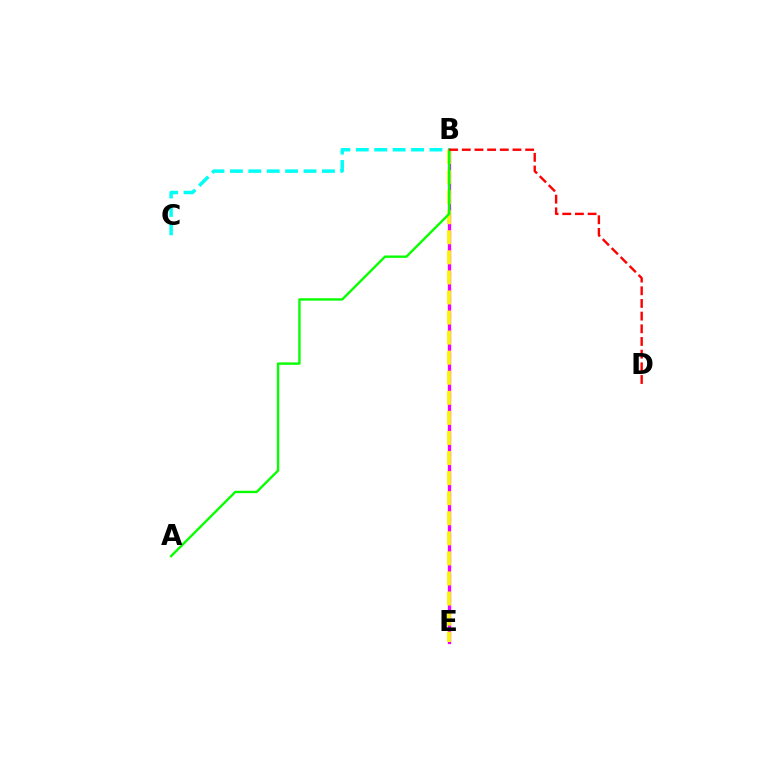{('B', 'E'): [{'color': '#0010ff', 'line_style': 'dotted', 'thickness': 2.22}, {'color': '#ee00ff', 'line_style': 'solid', 'thickness': 2.36}, {'color': '#fcf500', 'line_style': 'dashed', 'thickness': 2.73}], ('B', 'C'): [{'color': '#00fff6', 'line_style': 'dashed', 'thickness': 2.5}], ('A', 'B'): [{'color': '#08ff00', 'line_style': 'solid', 'thickness': 1.71}], ('B', 'D'): [{'color': '#ff0000', 'line_style': 'dashed', 'thickness': 1.72}]}